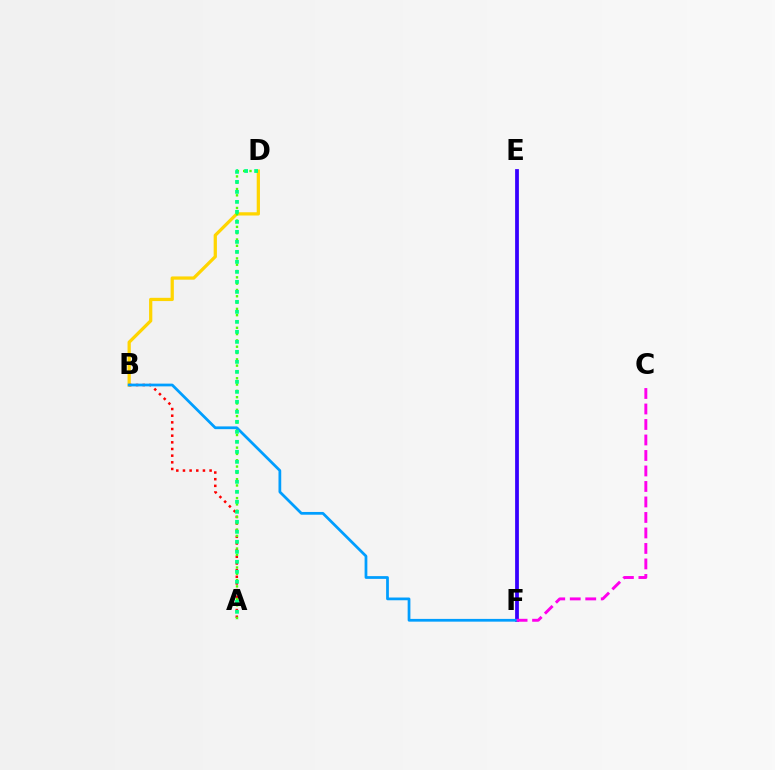{('E', 'F'): [{'color': '#3700ff', 'line_style': 'solid', 'thickness': 2.71}], ('B', 'D'): [{'color': '#ffd500', 'line_style': 'solid', 'thickness': 2.34}], ('A', 'B'): [{'color': '#ff0000', 'line_style': 'dotted', 'thickness': 1.81}], ('A', 'D'): [{'color': '#4fff00', 'line_style': 'dotted', 'thickness': 1.71}, {'color': '#00ff86', 'line_style': 'dotted', 'thickness': 2.72}], ('B', 'F'): [{'color': '#009eff', 'line_style': 'solid', 'thickness': 1.98}], ('C', 'F'): [{'color': '#ff00ed', 'line_style': 'dashed', 'thickness': 2.11}]}